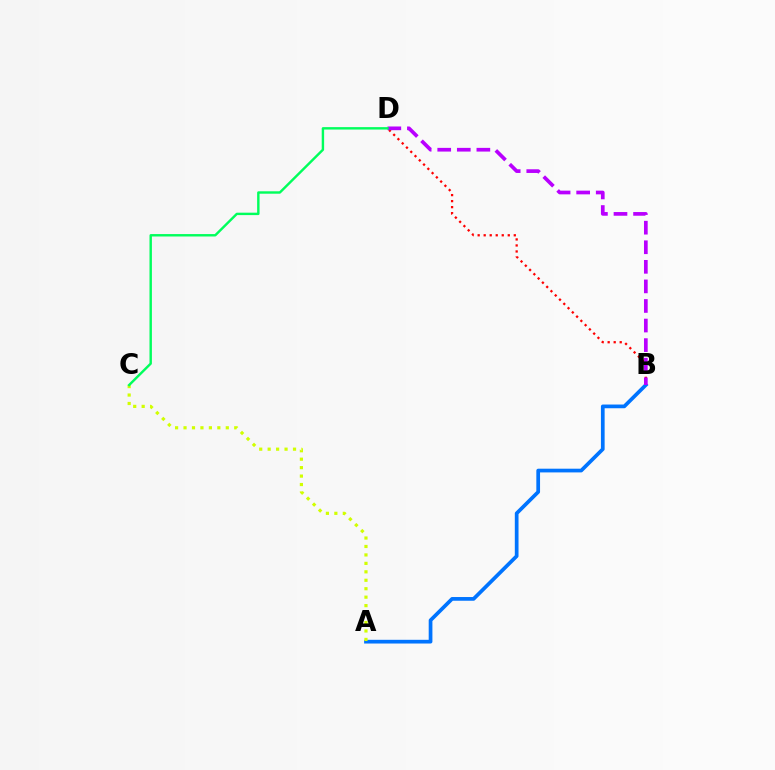{('A', 'B'): [{'color': '#0074ff', 'line_style': 'solid', 'thickness': 2.67}], ('B', 'D'): [{'color': '#ff0000', 'line_style': 'dotted', 'thickness': 1.64}, {'color': '#b900ff', 'line_style': 'dashed', 'thickness': 2.66}], ('A', 'C'): [{'color': '#d1ff00', 'line_style': 'dotted', 'thickness': 2.3}], ('C', 'D'): [{'color': '#00ff5c', 'line_style': 'solid', 'thickness': 1.74}]}